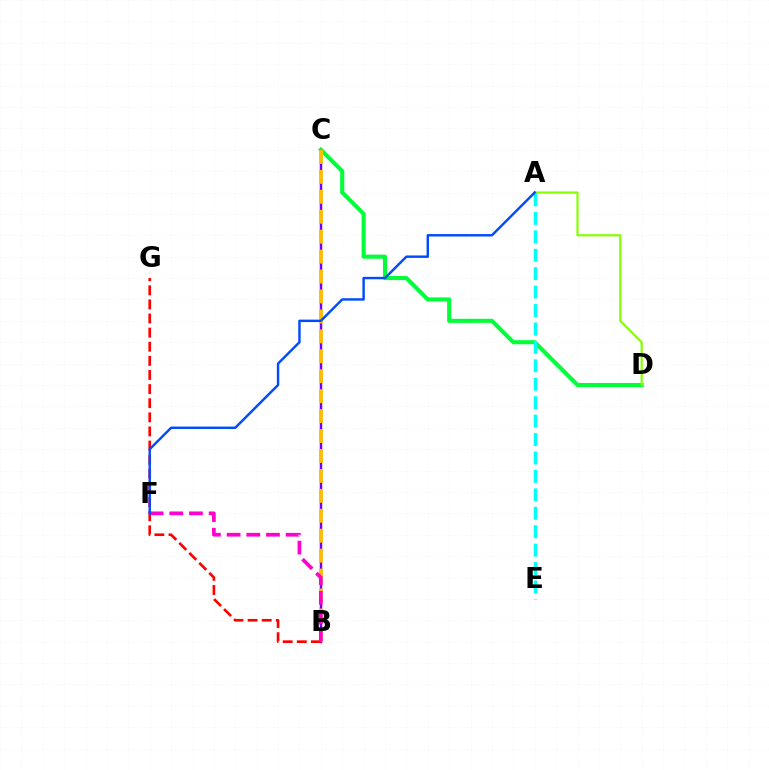{('B', 'C'): [{'color': '#7200ff', 'line_style': 'solid', 'thickness': 1.77}, {'color': '#ffbd00', 'line_style': 'dashed', 'thickness': 2.71}], ('C', 'D'): [{'color': '#00ff39', 'line_style': 'solid', 'thickness': 2.93}], ('A', 'E'): [{'color': '#00fff6', 'line_style': 'dashed', 'thickness': 2.5}], ('A', 'D'): [{'color': '#84ff00', 'line_style': 'solid', 'thickness': 1.58}], ('B', 'G'): [{'color': '#ff0000', 'line_style': 'dashed', 'thickness': 1.92}], ('B', 'F'): [{'color': '#ff00cf', 'line_style': 'dashed', 'thickness': 2.67}], ('A', 'F'): [{'color': '#004bff', 'line_style': 'solid', 'thickness': 1.75}]}